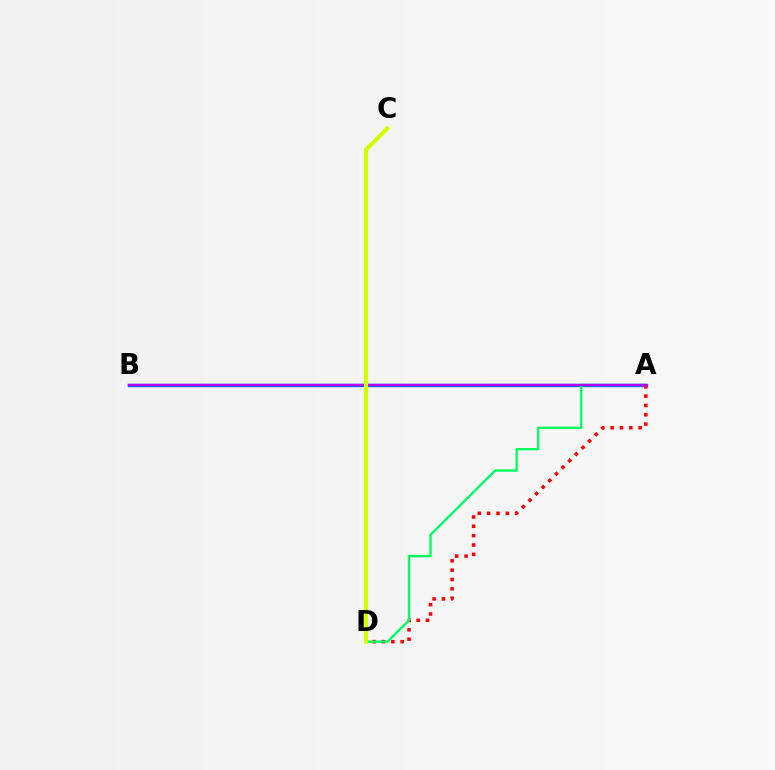{('A', 'B'): [{'color': '#0074ff', 'line_style': 'solid', 'thickness': 2.5}, {'color': '#b900ff', 'line_style': 'solid', 'thickness': 1.65}], ('A', 'D'): [{'color': '#ff0000', 'line_style': 'dotted', 'thickness': 2.54}, {'color': '#00ff5c', 'line_style': 'solid', 'thickness': 1.69}], ('C', 'D'): [{'color': '#d1ff00', 'line_style': 'solid', 'thickness': 2.96}]}